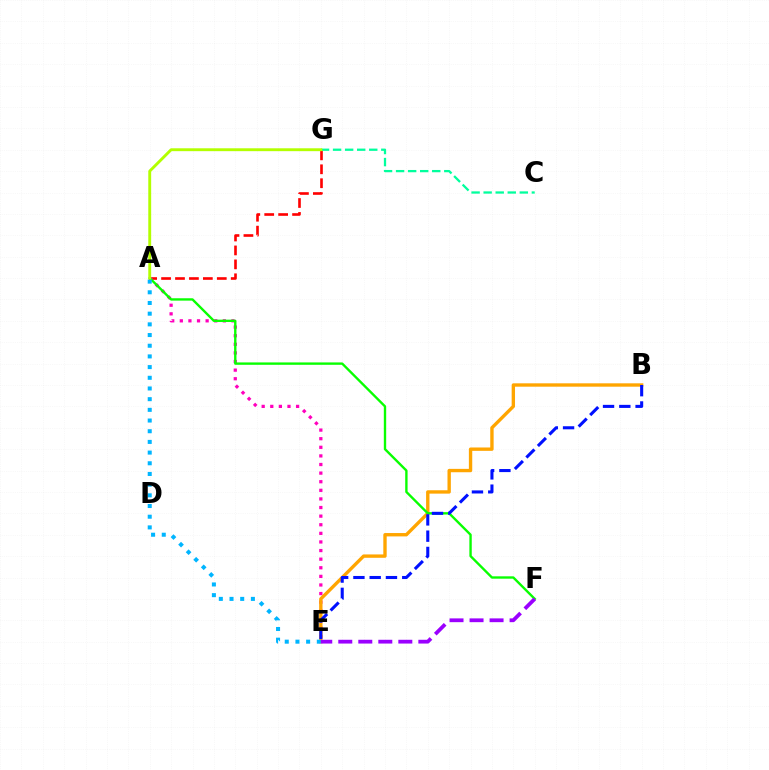{('A', 'G'): [{'color': '#ff0000', 'line_style': 'dashed', 'thickness': 1.89}, {'color': '#b3ff00', 'line_style': 'solid', 'thickness': 2.08}], ('A', 'E'): [{'color': '#ff00bd', 'line_style': 'dotted', 'thickness': 2.34}, {'color': '#00b5ff', 'line_style': 'dotted', 'thickness': 2.9}], ('B', 'E'): [{'color': '#ffa500', 'line_style': 'solid', 'thickness': 2.42}, {'color': '#0010ff', 'line_style': 'dashed', 'thickness': 2.21}], ('A', 'F'): [{'color': '#08ff00', 'line_style': 'solid', 'thickness': 1.71}], ('C', 'G'): [{'color': '#00ff9d', 'line_style': 'dashed', 'thickness': 1.64}], ('E', 'F'): [{'color': '#9b00ff', 'line_style': 'dashed', 'thickness': 2.72}]}